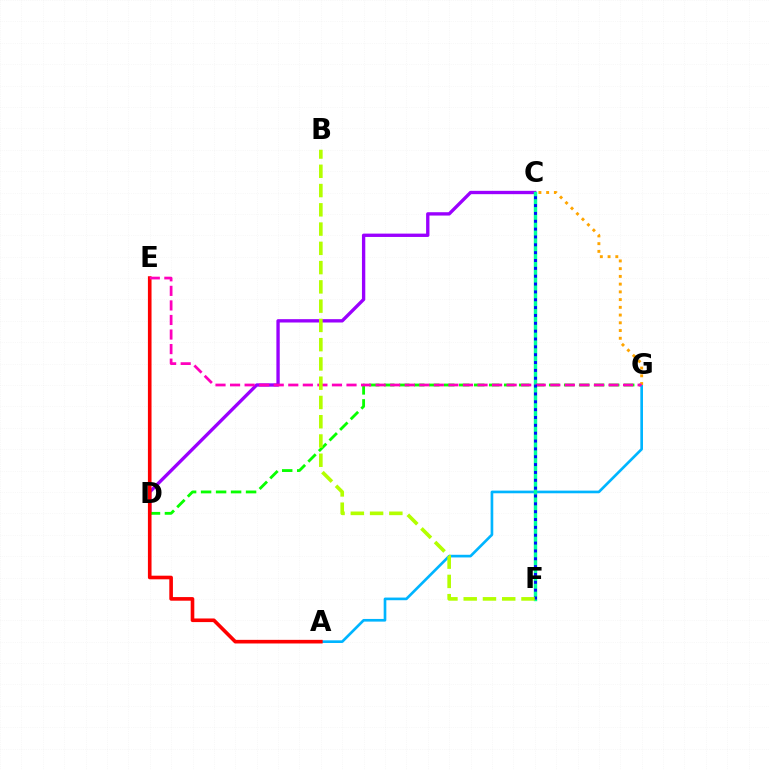{('C', 'D'): [{'color': '#9b00ff', 'line_style': 'solid', 'thickness': 2.4}], ('D', 'G'): [{'color': '#08ff00', 'line_style': 'dashed', 'thickness': 2.04}], ('A', 'G'): [{'color': '#00b5ff', 'line_style': 'solid', 'thickness': 1.92}], ('C', 'G'): [{'color': '#ffa500', 'line_style': 'dotted', 'thickness': 2.1}], ('C', 'F'): [{'color': '#00ff9d', 'line_style': 'solid', 'thickness': 2.46}, {'color': '#0010ff', 'line_style': 'dotted', 'thickness': 2.13}], ('A', 'E'): [{'color': '#ff0000', 'line_style': 'solid', 'thickness': 2.61}], ('E', 'G'): [{'color': '#ff00bd', 'line_style': 'dashed', 'thickness': 1.98}], ('B', 'F'): [{'color': '#b3ff00', 'line_style': 'dashed', 'thickness': 2.62}]}